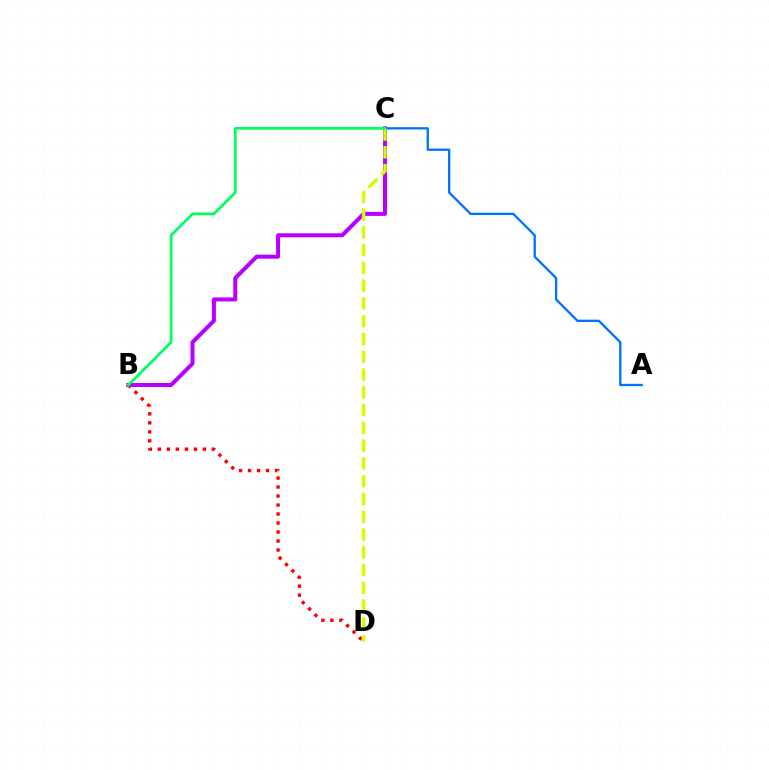{('B', 'D'): [{'color': '#ff0000', 'line_style': 'dotted', 'thickness': 2.45}], ('B', 'C'): [{'color': '#b900ff', 'line_style': 'solid', 'thickness': 2.9}, {'color': '#00ff5c', 'line_style': 'solid', 'thickness': 1.97}], ('A', 'C'): [{'color': '#0074ff', 'line_style': 'solid', 'thickness': 1.68}], ('C', 'D'): [{'color': '#d1ff00', 'line_style': 'dashed', 'thickness': 2.42}]}